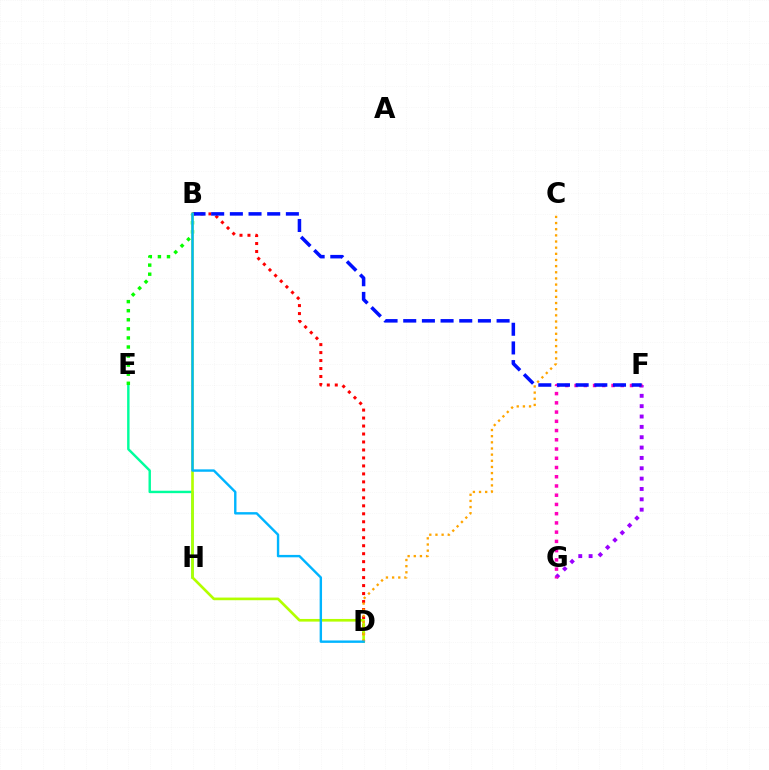{('F', 'G'): [{'color': '#9b00ff', 'line_style': 'dotted', 'thickness': 2.81}, {'color': '#ff00bd', 'line_style': 'dotted', 'thickness': 2.51}], ('E', 'H'): [{'color': '#00ff9d', 'line_style': 'solid', 'thickness': 1.75}], ('B', 'D'): [{'color': '#ff0000', 'line_style': 'dotted', 'thickness': 2.17}, {'color': '#b3ff00', 'line_style': 'solid', 'thickness': 1.91}, {'color': '#00b5ff', 'line_style': 'solid', 'thickness': 1.73}], ('B', 'E'): [{'color': '#08ff00', 'line_style': 'dotted', 'thickness': 2.47}], ('B', 'F'): [{'color': '#0010ff', 'line_style': 'dashed', 'thickness': 2.54}], ('C', 'D'): [{'color': '#ffa500', 'line_style': 'dotted', 'thickness': 1.67}]}